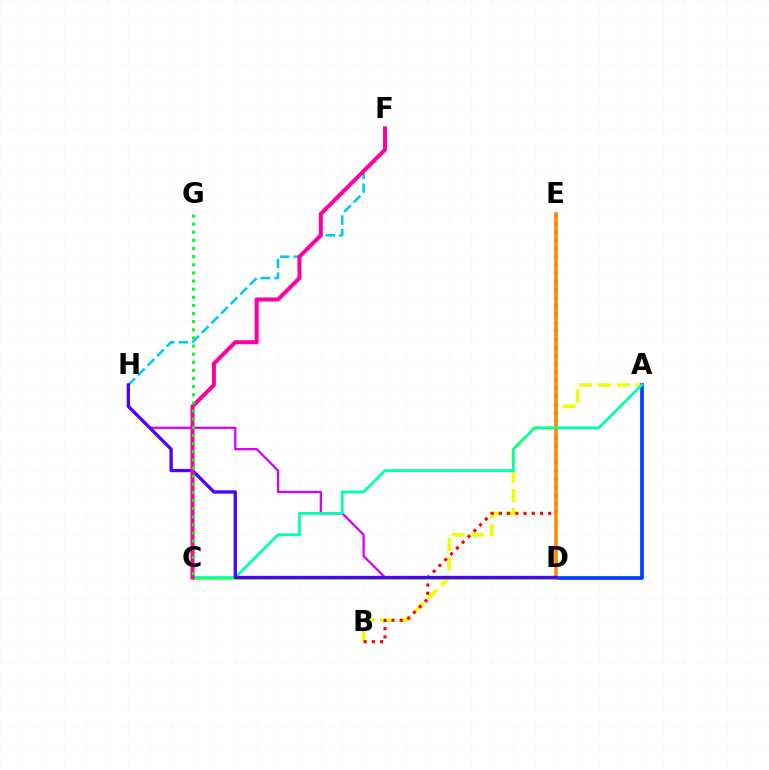{('A', 'B'): [{'color': '#eeff00', 'line_style': 'dashed', 'thickness': 2.57}], ('A', 'D'): [{'color': '#003fff', 'line_style': 'solid', 'thickness': 2.68}], ('F', 'H'): [{'color': '#00c7ff', 'line_style': 'dashed', 'thickness': 1.85}], ('D', 'H'): [{'color': '#d600ff', 'line_style': 'solid', 'thickness': 1.64}, {'color': '#4f00ff', 'line_style': 'solid', 'thickness': 2.38}], ('B', 'E'): [{'color': '#ff0000', 'line_style': 'dotted', 'thickness': 2.23}], ('C', 'D'): [{'color': '#66ff00', 'line_style': 'solid', 'thickness': 1.91}], ('D', 'E'): [{'color': '#ff8800', 'line_style': 'solid', 'thickness': 2.57}], ('A', 'C'): [{'color': '#00ffaf', 'line_style': 'solid', 'thickness': 1.97}], ('C', 'F'): [{'color': '#ff00a0', 'line_style': 'solid', 'thickness': 2.89}], ('C', 'G'): [{'color': '#00ff27', 'line_style': 'dotted', 'thickness': 2.21}]}